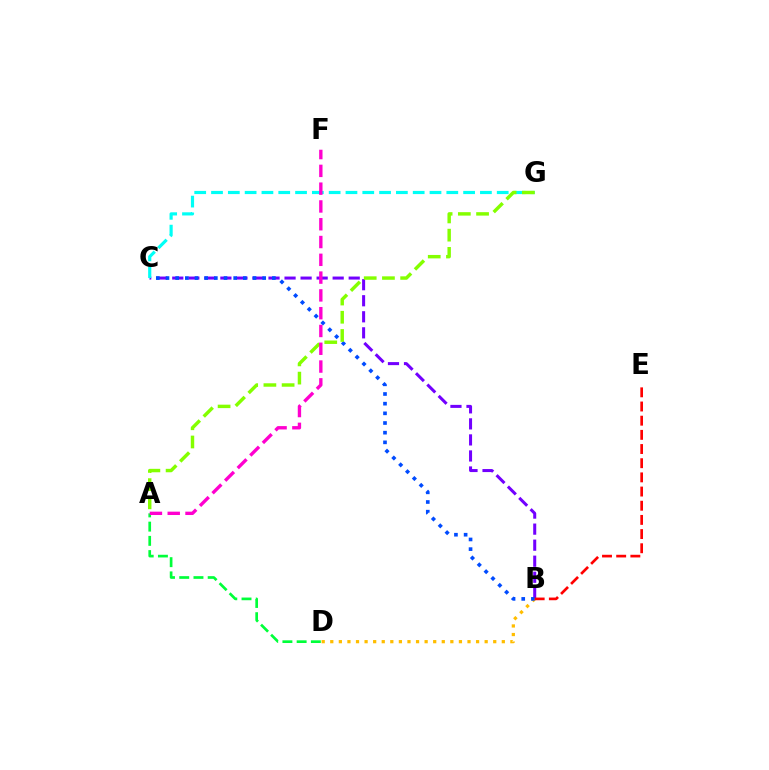{('B', 'C'): [{'color': '#7200ff', 'line_style': 'dashed', 'thickness': 2.18}, {'color': '#004bff', 'line_style': 'dotted', 'thickness': 2.63}], ('B', 'D'): [{'color': '#ffbd00', 'line_style': 'dotted', 'thickness': 2.33}], ('C', 'G'): [{'color': '#00fff6', 'line_style': 'dashed', 'thickness': 2.28}], ('A', 'D'): [{'color': '#00ff39', 'line_style': 'dashed', 'thickness': 1.93}], ('B', 'E'): [{'color': '#ff0000', 'line_style': 'dashed', 'thickness': 1.93}], ('A', 'G'): [{'color': '#84ff00', 'line_style': 'dashed', 'thickness': 2.48}], ('A', 'F'): [{'color': '#ff00cf', 'line_style': 'dashed', 'thickness': 2.42}]}